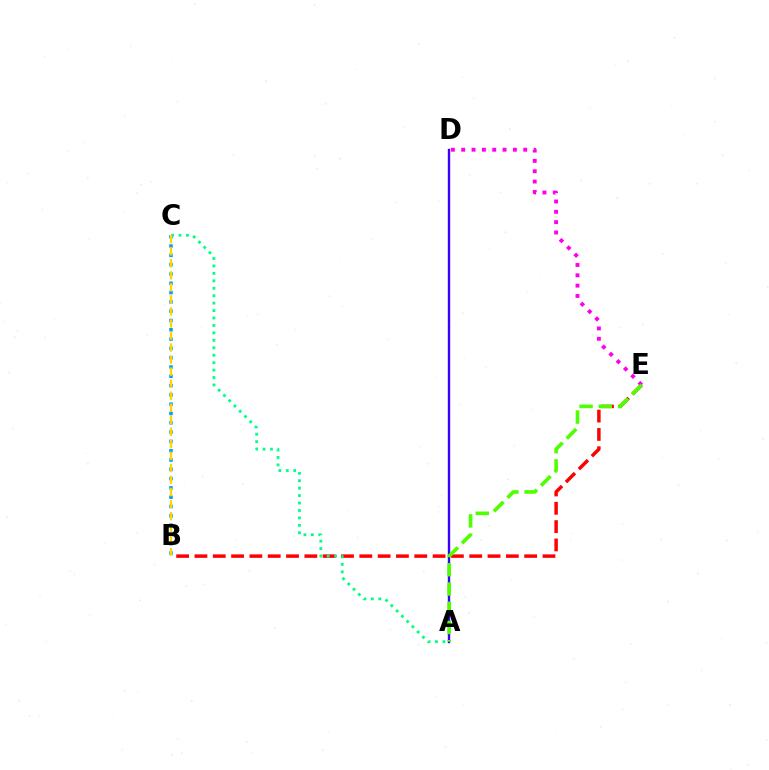{('B', 'C'): [{'color': '#009eff', 'line_style': 'dotted', 'thickness': 2.53}, {'color': '#ffd500', 'line_style': 'dashed', 'thickness': 1.64}], ('A', 'D'): [{'color': '#3700ff', 'line_style': 'solid', 'thickness': 1.71}], ('B', 'E'): [{'color': '#ff0000', 'line_style': 'dashed', 'thickness': 2.49}], ('D', 'E'): [{'color': '#ff00ed', 'line_style': 'dotted', 'thickness': 2.81}], ('A', 'C'): [{'color': '#00ff86', 'line_style': 'dotted', 'thickness': 2.02}], ('A', 'E'): [{'color': '#4fff00', 'line_style': 'dashed', 'thickness': 2.61}]}